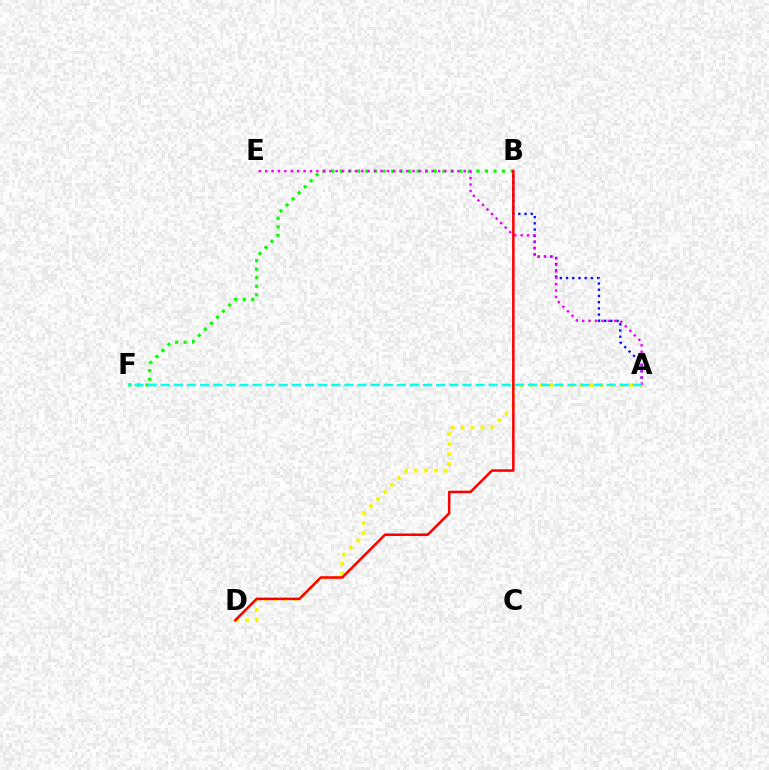{('B', 'F'): [{'color': '#08ff00', 'line_style': 'dotted', 'thickness': 2.32}], ('A', 'B'): [{'color': '#0010ff', 'line_style': 'dotted', 'thickness': 1.69}], ('A', 'E'): [{'color': '#ee00ff', 'line_style': 'dotted', 'thickness': 1.74}], ('A', 'D'): [{'color': '#fcf500', 'line_style': 'dotted', 'thickness': 2.7}], ('A', 'F'): [{'color': '#00fff6', 'line_style': 'dashed', 'thickness': 1.78}], ('B', 'D'): [{'color': '#ff0000', 'line_style': 'solid', 'thickness': 1.82}]}